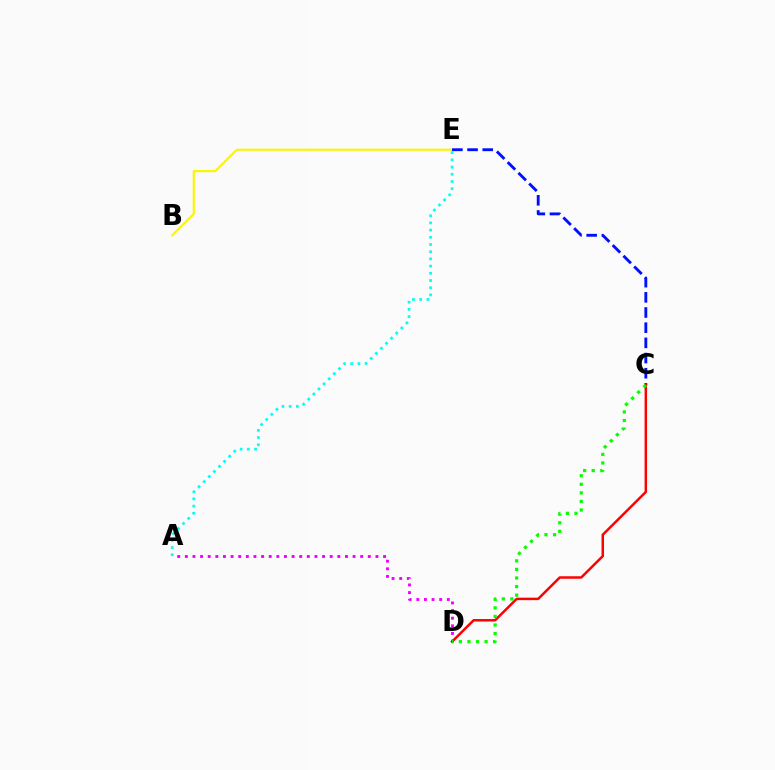{('A', 'D'): [{'color': '#ee00ff', 'line_style': 'dotted', 'thickness': 2.07}], ('B', 'E'): [{'color': '#fcf500', 'line_style': 'solid', 'thickness': 1.54}], ('A', 'E'): [{'color': '#00fff6', 'line_style': 'dotted', 'thickness': 1.96}], ('C', 'E'): [{'color': '#0010ff', 'line_style': 'dashed', 'thickness': 2.06}], ('C', 'D'): [{'color': '#ff0000', 'line_style': 'solid', 'thickness': 1.79}, {'color': '#08ff00', 'line_style': 'dotted', 'thickness': 2.33}]}